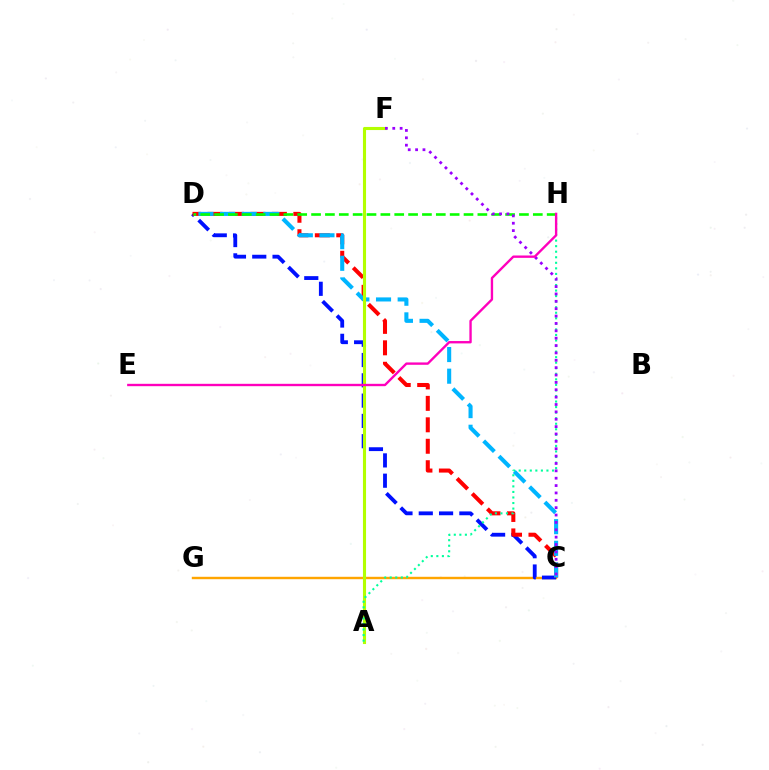{('C', 'G'): [{'color': '#ffa500', 'line_style': 'solid', 'thickness': 1.74}], ('C', 'D'): [{'color': '#0010ff', 'line_style': 'dashed', 'thickness': 2.76}, {'color': '#ff0000', 'line_style': 'dashed', 'thickness': 2.91}, {'color': '#00b5ff', 'line_style': 'dashed', 'thickness': 2.94}], ('A', 'F'): [{'color': '#b3ff00', 'line_style': 'solid', 'thickness': 2.23}], ('A', 'H'): [{'color': '#00ff9d', 'line_style': 'dotted', 'thickness': 1.51}], ('D', 'H'): [{'color': '#08ff00', 'line_style': 'dashed', 'thickness': 1.88}], ('C', 'F'): [{'color': '#9b00ff', 'line_style': 'dotted', 'thickness': 2.0}], ('E', 'H'): [{'color': '#ff00bd', 'line_style': 'solid', 'thickness': 1.71}]}